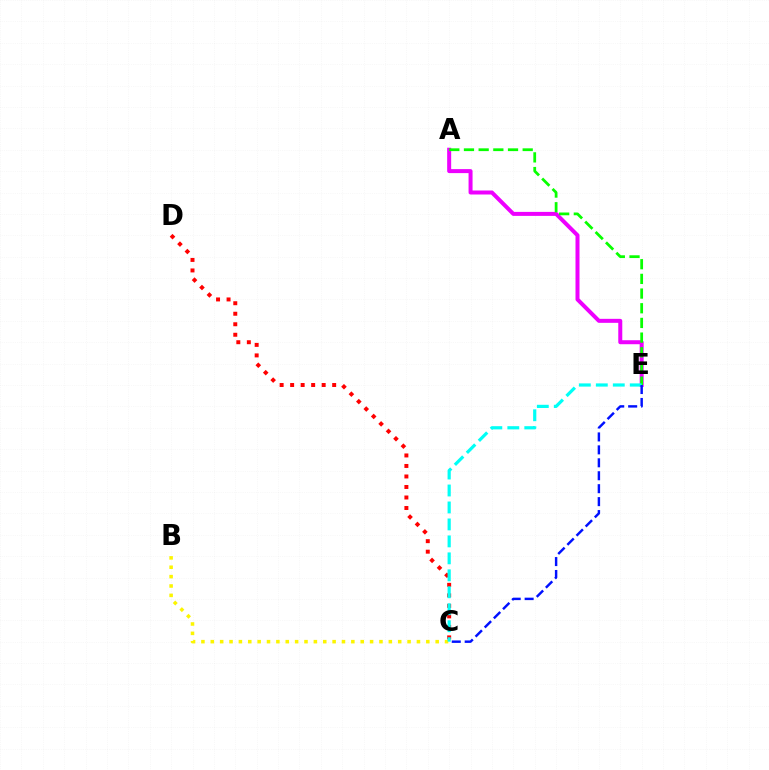{('A', 'E'): [{'color': '#ee00ff', 'line_style': 'solid', 'thickness': 2.88}, {'color': '#08ff00', 'line_style': 'dashed', 'thickness': 1.99}], ('C', 'D'): [{'color': '#ff0000', 'line_style': 'dotted', 'thickness': 2.86}], ('B', 'C'): [{'color': '#fcf500', 'line_style': 'dotted', 'thickness': 2.55}], ('C', 'E'): [{'color': '#00fff6', 'line_style': 'dashed', 'thickness': 2.3}, {'color': '#0010ff', 'line_style': 'dashed', 'thickness': 1.76}]}